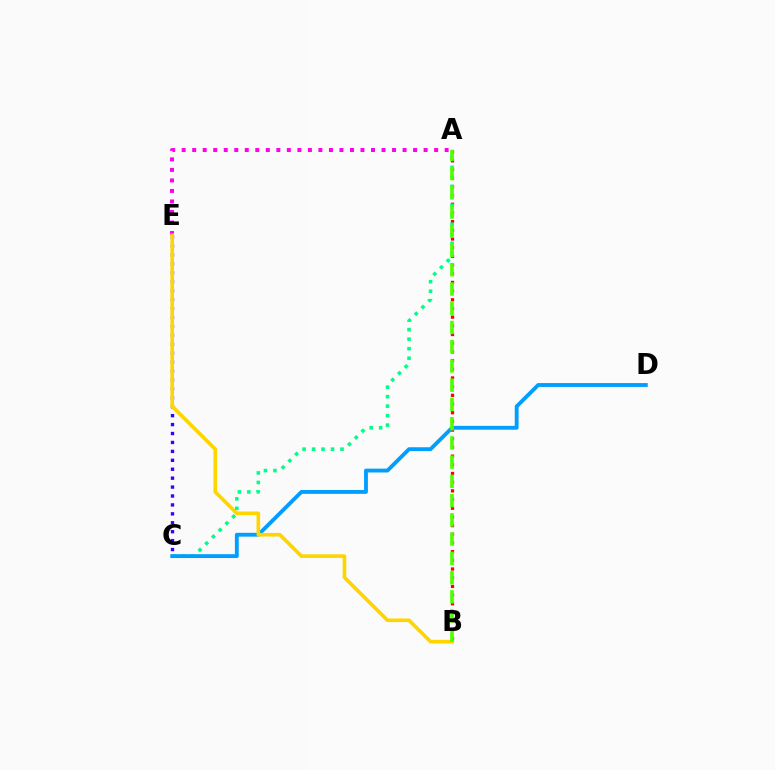{('A', 'B'): [{'color': '#ff0000', 'line_style': 'dotted', 'thickness': 2.36}, {'color': '#4fff00', 'line_style': 'dashed', 'thickness': 2.61}], ('A', 'E'): [{'color': '#ff00ed', 'line_style': 'dotted', 'thickness': 2.86}], ('C', 'E'): [{'color': '#3700ff', 'line_style': 'dotted', 'thickness': 2.42}], ('A', 'C'): [{'color': '#00ff86', 'line_style': 'dotted', 'thickness': 2.58}], ('C', 'D'): [{'color': '#009eff', 'line_style': 'solid', 'thickness': 2.77}], ('B', 'E'): [{'color': '#ffd500', 'line_style': 'solid', 'thickness': 2.62}]}